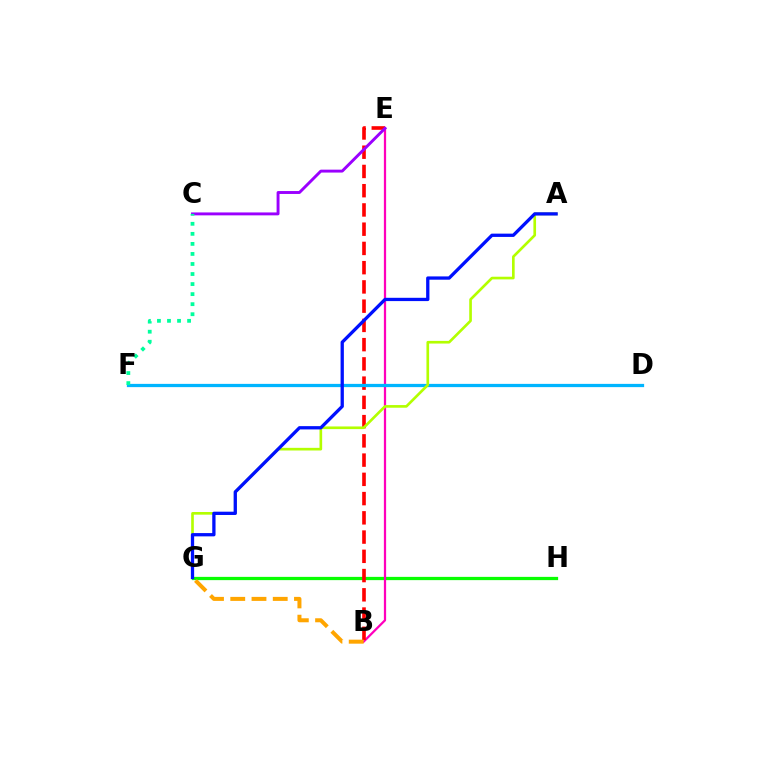{('G', 'H'): [{'color': '#08ff00', 'line_style': 'solid', 'thickness': 2.34}], ('B', 'E'): [{'color': '#ff00bd', 'line_style': 'solid', 'thickness': 1.61}, {'color': '#ff0000', 'line_style': 'dashed', 'thickness': 2.61}], ('C', 'E'): [{'color': '#9b00ff', 'line_style': 'solid', 'thickness': 2.1}], ('D', 'F'): [{'color': '#00b5ff', 'line_style': 'solid', 'thickness': 2.34}], ('A', 'G'): [{'color': '#b3ff00', 'line_style': 'solid', 'thickness': 1.91}, {'color': '#0010ff', 'line_style': 'solid', 'thickness': 2.37}], ('C', 'F'): [{'color': '#00ff9d', 'line_style': 'dotted', 'thickness': 2.73}], ('B', 'G'): [{'color': '#ffa500', 'line_style': 'dashed', 'thickness': 2.89}]}